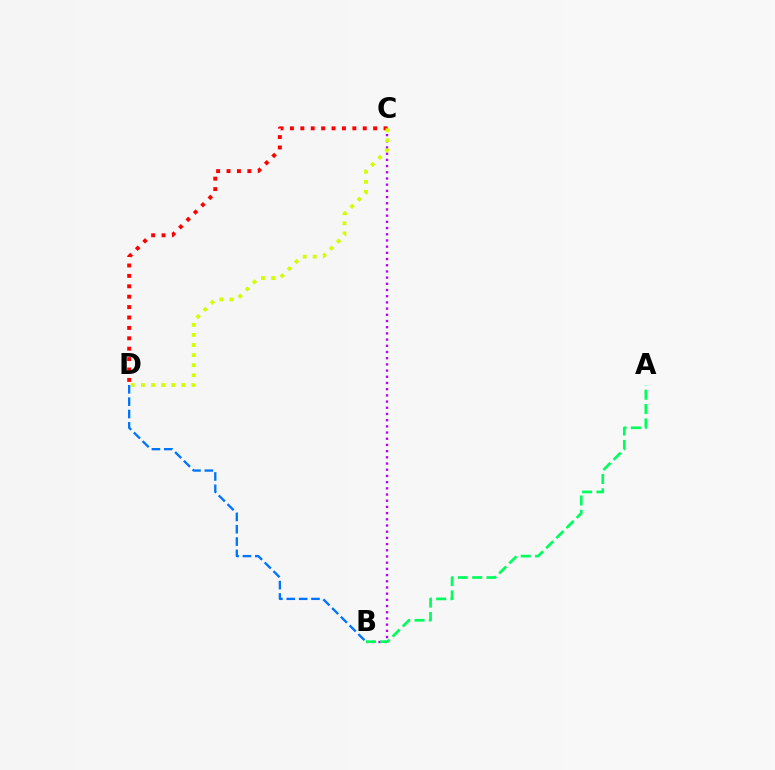{('B', 'D'): [{'color': '#0074ff', 'line_style': 'dashed', 'thickness': 1.68}], ('B', 'C'): [{'color': '#b900ff', 'line_style': 'dotted', 'thickness': 1.68}], ('A', 'B'): [{'color': '#00ff5c', 'line_style': 'dashed', 'thickness': 1.95}], ('C', 'D'): [{'color': '#ff0000', 'line_style': 'dotted', 'thickness': 2.83}, {'color': '#d1ff00', 'line_style': 'dotted', 'thickness': 2.74}]}